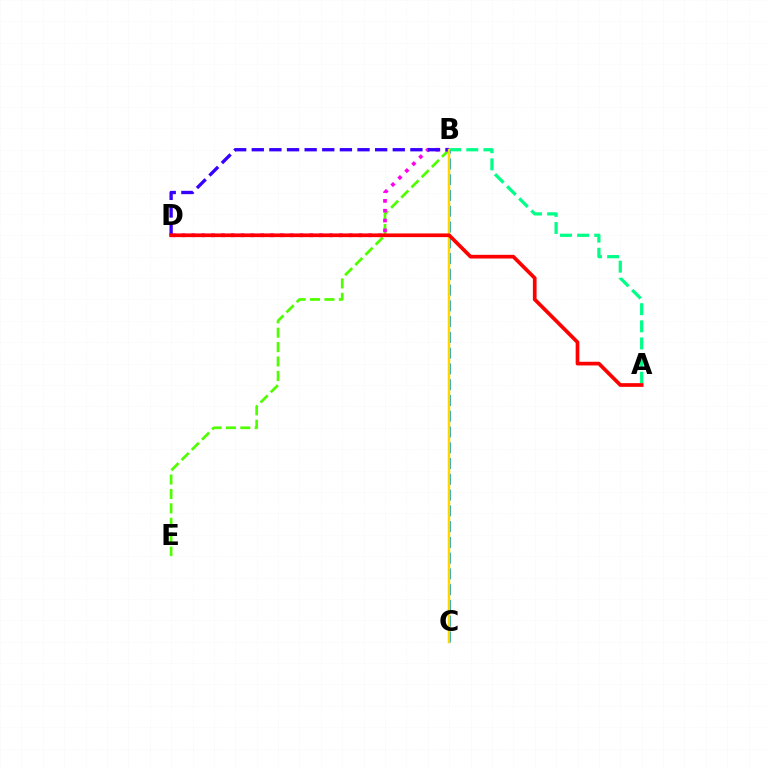{('B', 'E'): [{'color': '#4fff00', 'line_style': 'dashed', 'thickness': 1.96}], ('A', 'B'): [{'color': '#00ff86', 'line_style': 'dashed', 'thickness': 2.33}], ('B', 'C'): [{'color': '#009eff', 'line_style': 'dashed', 'thickness': 2.14}, {'color': '#ffd500', 'line_style': 'solid', 'thickness': 1.8}], ('B', 'D'): [{'color': '#ff00ed', 'line_style': 'dotted', 'thickness': 2.67}, {'color': '#3700ff', 'line_style': 'dashed', 'thickness': 2.39}], ('A', 'D'): [{'color': '#ff0000', 'line_style': 'solid', 'thickness': 2.66}]}